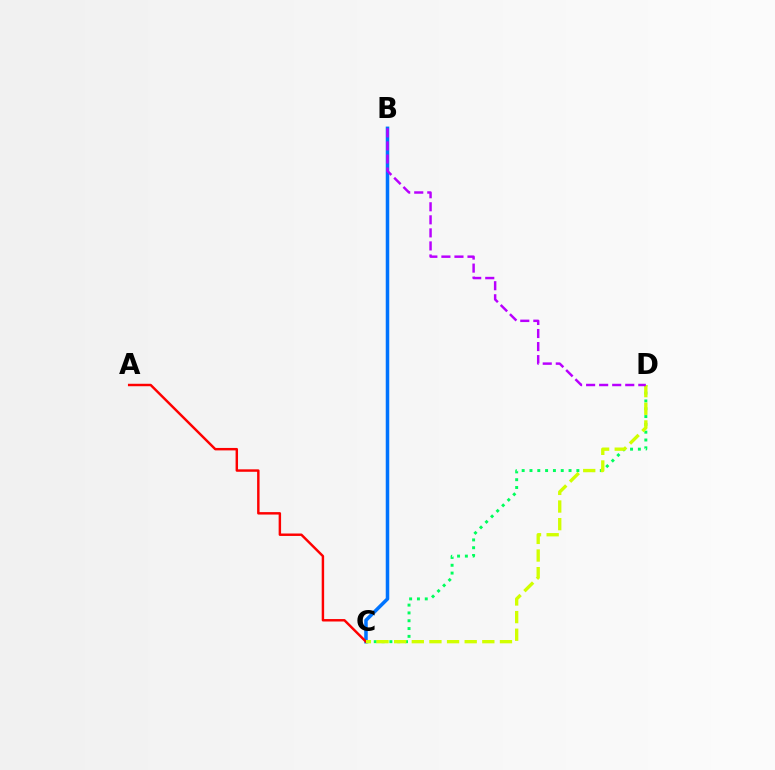{('B', 'C'): [{'color': '#0074ff', 'line_style': 'solid', 'thickness': 2.53}], ('A', 'C'): [{'color': '#ff0000', 'line_style': 'solid', 'thickness': 1.76}], ('C', 'D'): [{'color': '#00ff5c', 'line_style': 'dotted', 'thickness': 2.12}, {'color': '#d1ff00', 'line_style': 'dashed', 'thickness': 2.4}], ('B', 'D'): [{'color': '#b900ff', 'line_style': 'dashed', 'thickness': 1.77}]}